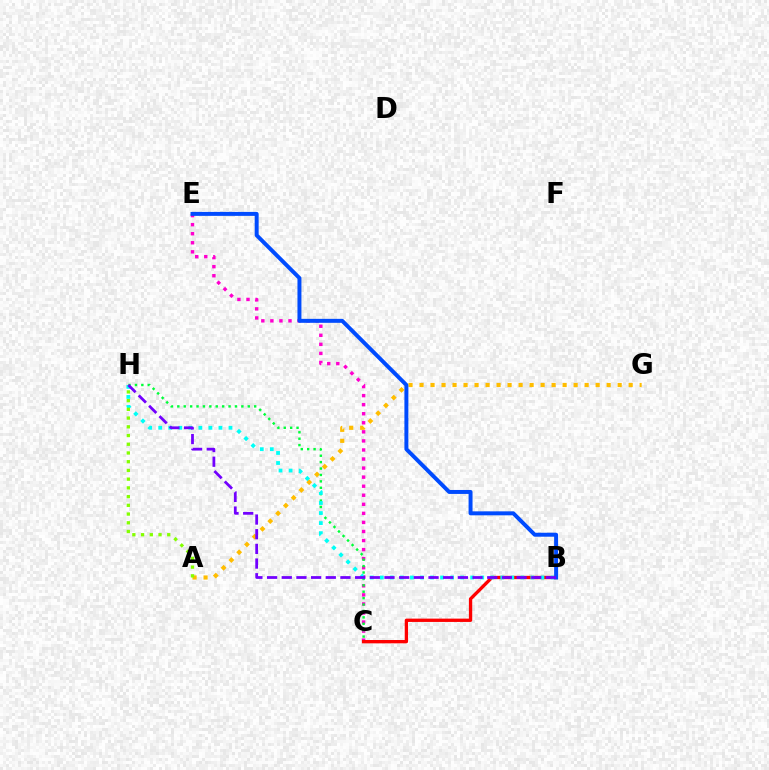{('A', 'G'): [{'color': '#ffbd00', 'line_style': 'dotted', 'thickness': 2.99}], ('C', 'E'): [{'color': '#ff00cf', 'line_style': 'dotted', 'thickness': 2.46}], ('C', 'H'): [{'color': '#00ff39', 'line_style': 'dotted', 'thickness': 1.74}], ('B', 'C'): [{'color': '#ff0000', 'line_style': 'solid', 'thickness': 2.39}], ('B', 'H'): [{'color': '#00fff6', 'line_style': 'dotted', 'thickness': 2.73}, {'color': '#7200ff', 'line_style': 'dashed', 'thickness': 1.99}], ('B', 'E'): [{'color': '#004bff', 'line_style': 'solid', 'thickness': 2.85}], ('A', 'H'): [{'color': '#84ff00', 'line_style': 'dotted', 'thickness': 2.37}]}